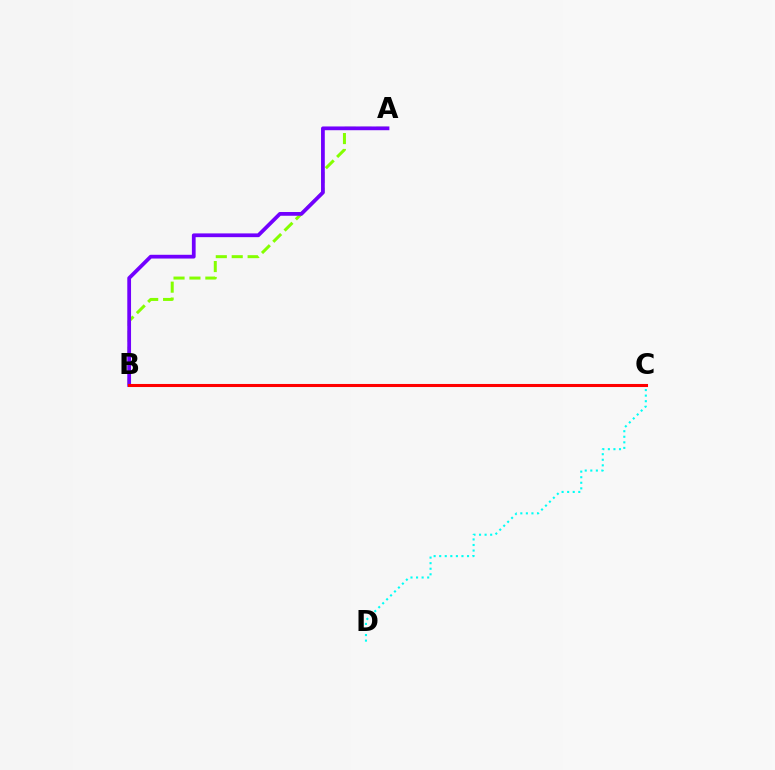{('C', 'D'): [{'color': '#00fff6', 'line_style': 'dotted', 'thickness': 1.51}], ('A', 'B'): [{'color': '#84ff00', 'line_style': 'dashed', 'thickness': 2.16}, {'color': '#7200ff', 'line_style': 'solid', 'thickness': 2.7}], ('B', 'C'): [{'color': '#ff0000', 'line_style': 'solid', 'thickness': 2.2}]}